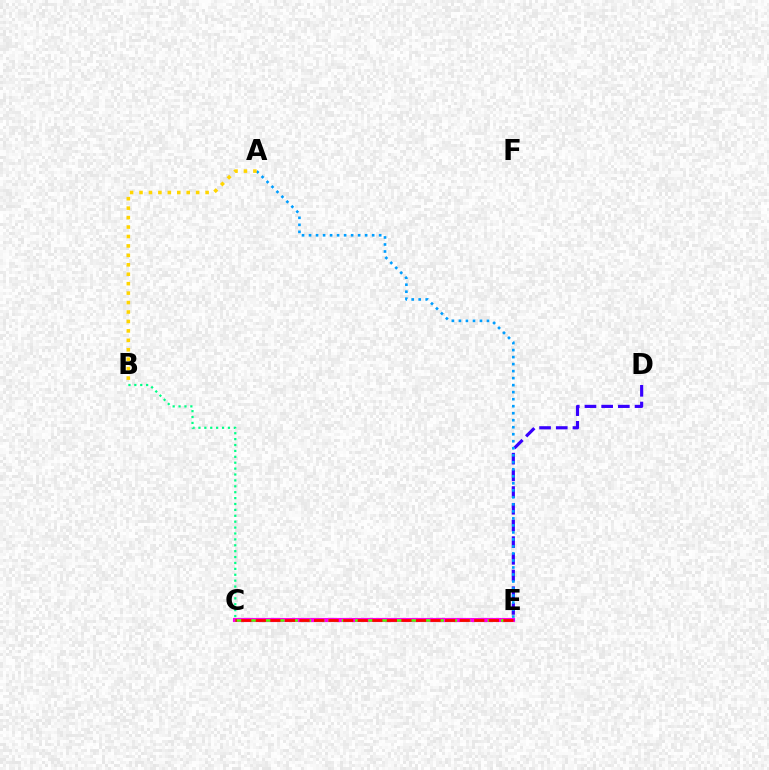{('B', 'C'): [{'color': '#00ff86', 'line_style': 'dotted', 'thickness': 1.6}], ('C', 'E'): [{'color': '#ff00ed', 'line_style': 'solid', 'thickness': 2.99}, {'color': '#4fff00', 'line_style': 'dashed', 'thickness': 1.8}, {'color': '#ff0000', 'line_style': 'dashed', 'thickness': 1.98}], ('D', 'E'): [{'color': '#3700ff', 'line_style': 'dashed', 'thickness': 2.27}], ('A', 'E'): [{'color': '#009eff', 'line_style': 'dotted', 'thickness': 1.91}], ('A', 'B'): [{'color': '#ffd500', 'line_style': 'dotted', 'thickness': 2.57}]}